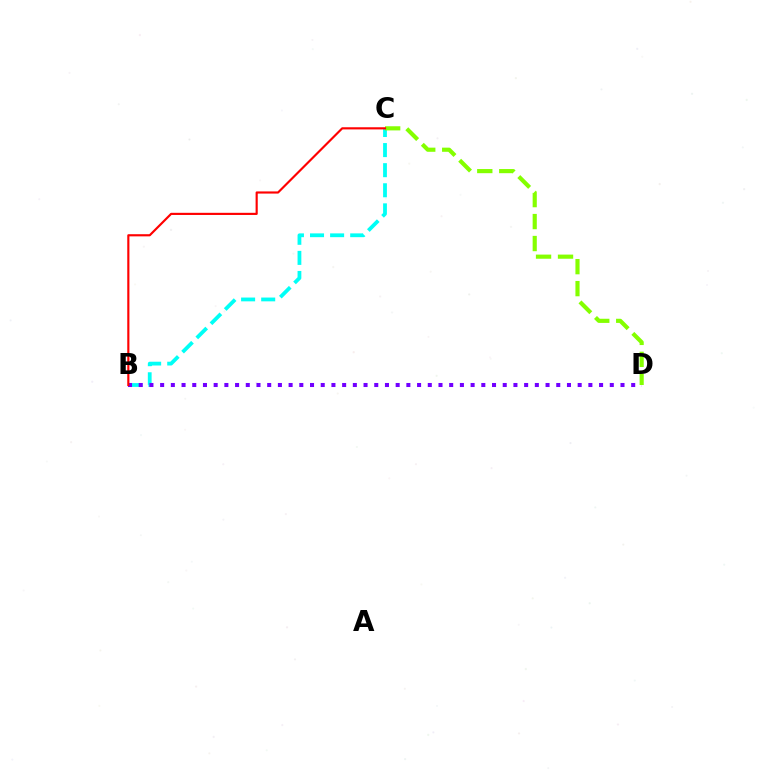{('B', 'C'): [{'color': '#00fff6', 'line_style': 'dashed', 'thickness': 2.73}, {'color': '#ff0000', 'line_style': 'solid', 'thickness': 1.55}], ('B', 'D'): [{'color': '#7200ff', 'line_style': 'dotted', 'thickness': 2.91}], ('C', 'D'): [{'color': '#84ff00', 'line_style': 'dashed', 'thickness': 2.98}]}